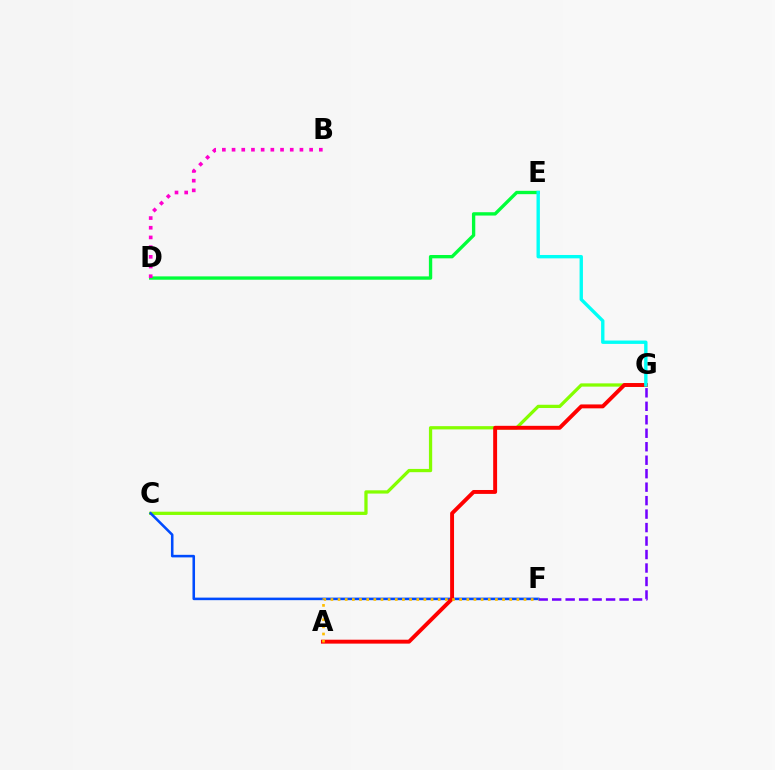{('D', 'E'): [{'color': '#00ff39', 'line_style': 'solid', 'thickness': 2.4}], ('C', 'G'): [{'color': '#84ff00', 'line_style': 'solid', 'thickness': 2.34}], ('B', 'D'): [{'color': '#ff00cf', 'line_style': 'dotted', 'thickness': 2.63}], ('F', 'G'): [{'color': '#7200ff', 'line_style': 'dashed', 'thickness': 1.83}], ('C', 'F'): [{'color': '#004bff', 'line_style': 'solid', 'thickness': 1.84}], ('A', 'G'): [{'color': '#ff0000', 'line_style': 'solid', 'thickness': 2.82}], ('A', 'F'): [{'color': '#ffbd00', 'line_style': 'dotted', 'thickness': 1.94}], ('E', 'G'): [{'color': '#00fff6', 'line_style': 'solid', 'thickness': 2.43}]}